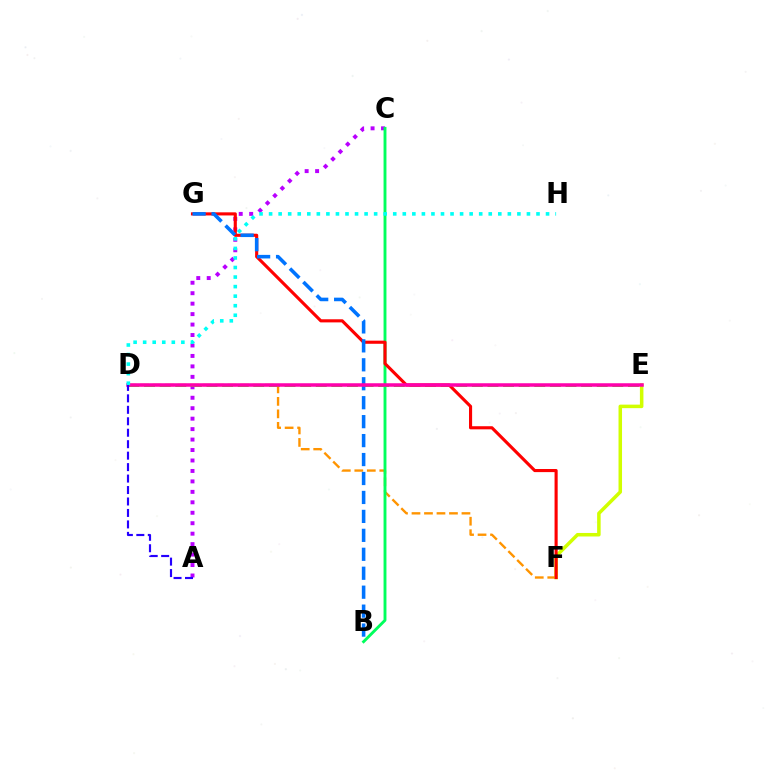{('D', 'F'): [{'color': '#ff9400', 'line_style': 'dashed', 'thickness': 1.7}], ('A', 'C'): [{'color': '#b900ff', 'line_style': 'dotted', 'thickness': 2.84}], ('E', 'F'): [{'color': '#d1ff00', 'line_style': 'solid', 'thickness': 2.53}], ('D', 'E'): [{'color': '#3dff00', 'line_style': 'dashed', 'thickness': 2.12}, {'color': '#ff00ac', 'line_style': 'solid', 'thickness': 2.53}], ('B', 'C'): [{'color': '#00ff5c', 'line_style': 'solid', 'thickness': 2.08}], ('F', 'G'): [{'color': '#ff0000', 'line_style': 'solid', 'thickness': 2.24}], ('B', 'G'): [{'color': '#0074ff', 'line_style': 'dashed', 'thickness': 2.57}], ('D', 'H'): [{'color': '#00fff6', 'line_style': 'dotted', 'thickness': 2.59}], ('A', 'D'): [{'color': '#2500ff', 'line_style': 'dashed', 'thickness': 1.56}]}